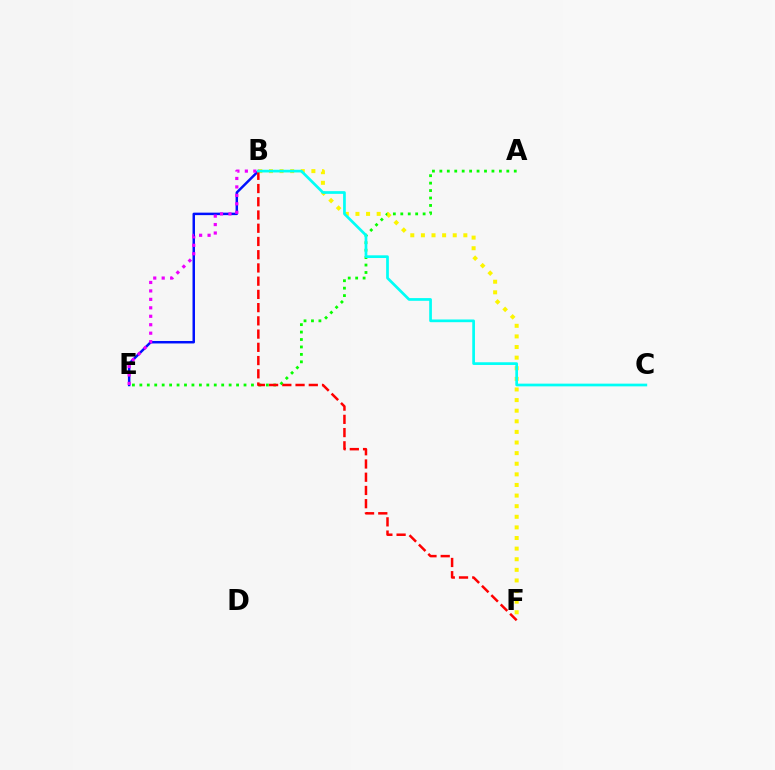{('A', 'E'): [{'color': '#08ff00', 'line_style': 'dotted', 'thickness': 2.02}], ('B', 'E'): [{'color': '#0010ff', 'line_style': 'solid', 'thickness': 1.78}, {'color': '#ee00ff', 'line_style': 'dotted', 'thickness': 2.3}], ('B', 'F'): [{'color': '#fcf500', 'line_style': 'dotted', 'thickness': 2.88}, {'color': '#ff0000', 'line_style': 'dashed', 'thickness': 1.8}], ('B', 'C'): [{'color': '#00fff6', 'line_style': 'solid', 'thickness': 1.95}]}